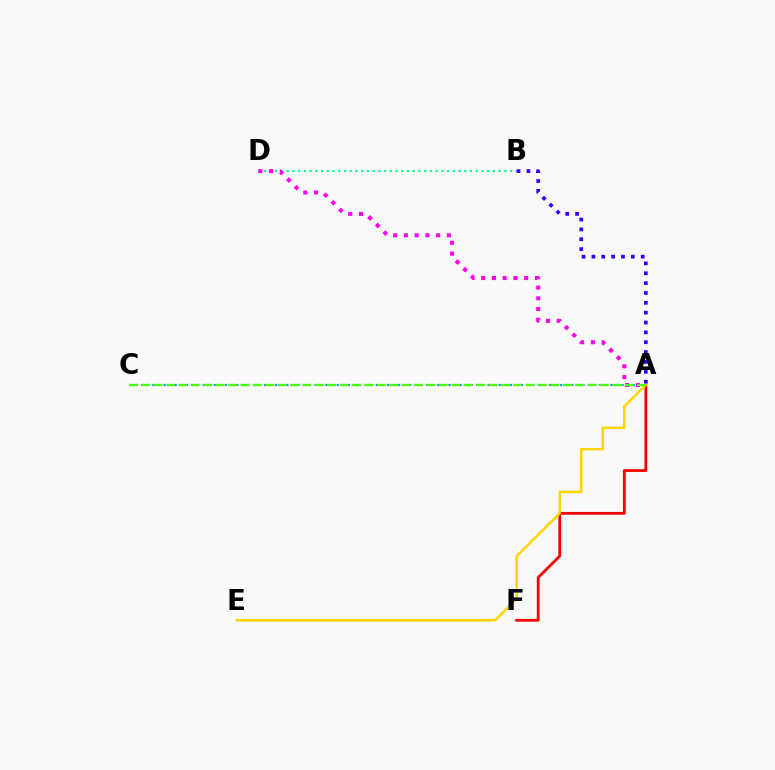{('A', 'F'): [{'color': '#ff0000', 'line_style': 'solid', 'thickness': 2.01}], ('A', 'E'): [{'color': '#ffd500', 'line_style': 'solid', 'thickness': 1.79}], ('A', 'C'): [{'color': '#009eff', 'line_style': 'dotted', 'thickness': 1.52}, {'color': '#4fff00', 'line_style': 'dashed', 'thickness': 1.68}], ('B', 'D'): [{'color': '#00ff86', 'line_style': 'dotted', 'thickness': 1.56}], ('A', 'B'): [{'color': '#3700ff', 'line_style': 'dotted', 'thickness': 2.68}], ('A', 'D'): [{'color': '#ff00ed', 'line_style': 'dotted', 'thickness': 2.92}]}